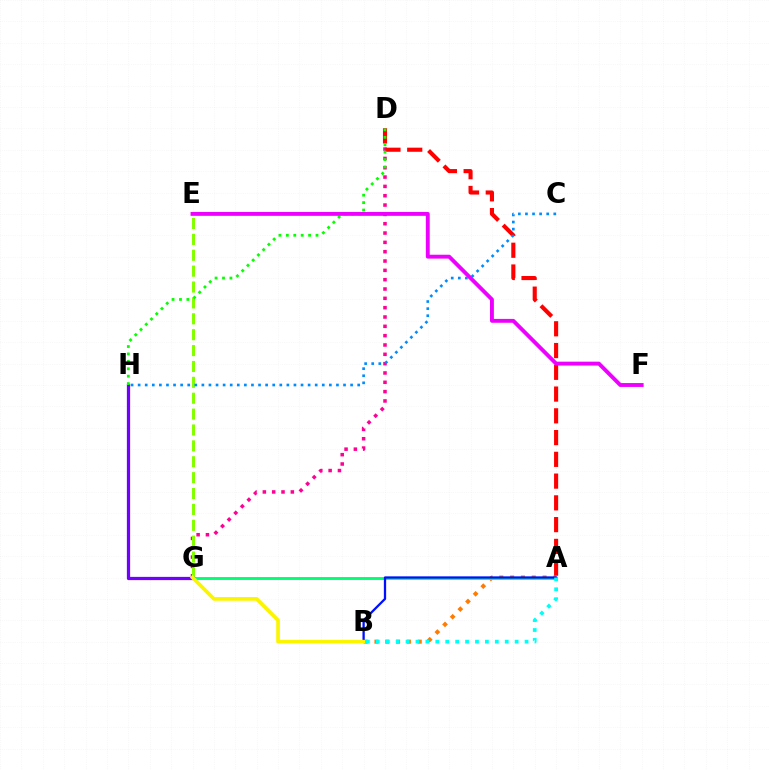{('A', 'B'): [{'color': '#ff7c00', 'line_style': 'dotted', 'thickness': 2.94}, {'color': '#0010ff', 'line_style': 'solid', 'thickness': 1.64}, {'color': '#00fff6', 'line_style': 'dotted', 'thickness': 2.69}], ('D', 'G'): [{'color': '#ff0094', 'line_style': 'dotted', 'thickness': 2.53}], ('A', 'D'): [{'color': '#ff0000', 'line_style': 'dashed', 'thickness': 2.96}], ('E', 'G'): [{'color': '#84ff00', 'line_style': 'dashed', 'thickness': 2.16}], ('A', 'G'): [{'color': '#00ff74', 'line_style': 'solid', 'thickness': 2.09}], ('G', 'H'): [{'color': '#7200ff', 'line_style': 'solid', 'thickness': 2.34}], ('B', 'G'): [{'color': '#fcf500', 'line_style': 'solid', 'thickness': 2.65}], ('D', 'H'): [{'color': '#08ff00', 'line_style': 'dotted', 'thickness': 2.01}], ('C', 'H'): [{'color': '#008cff', 'line_style': 'dotted', 'thickness': 1.92}], ('E', 'F'): [{'color': '#ee00ff', 'line_style': 'solid', 'thickness': 2.79}]}